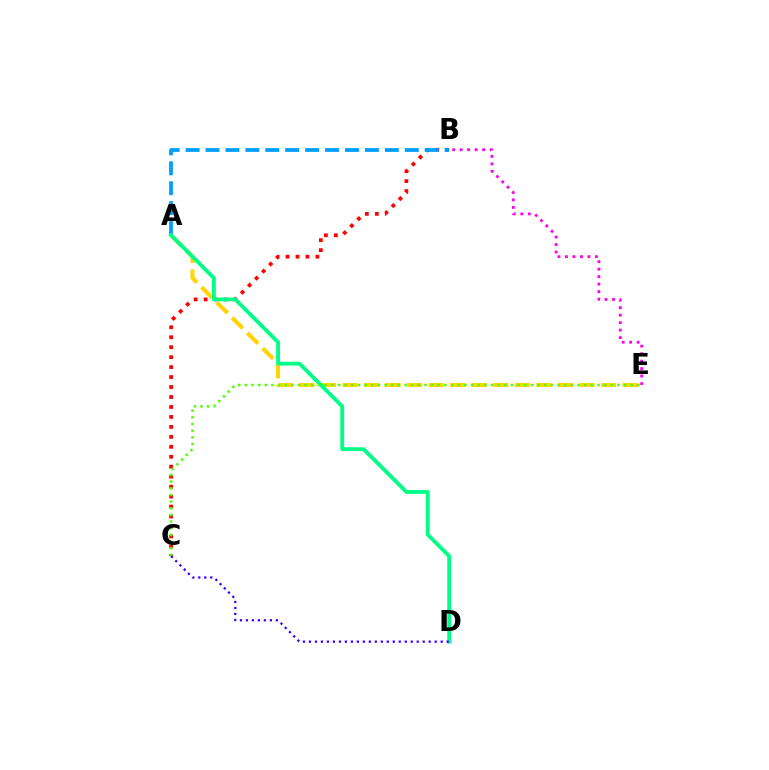{('B', 'C'): [{'color': '#ff0000', 'line_style': 'dotted', 'thickness': 2.71}], ('A', 'E'): [{'color': '#ffd500', 'line_style': 'dashed', 'thickness': 2.93}], ('A', 'B'): [{'color': '#009eff', 'line_style': 'dashed', 'thickness': 2.71}], ('A', 'D'): [{'color': '#00ff86', 'line_style': 'solid', 'thickness': 2.77}], ('C', 'E'): [{'color': '#4fff00', 'line_style': 'dotted', 'thickness': 1.81}], ('B', 'E'): [{'color': '#ff00ed', 'line_style': 'dotted', 'thickness': 2.03}], ('C', 'D'): [{'color': '#3700ff', 'line_style': 'dotted', 'thickness': 1.63}]}